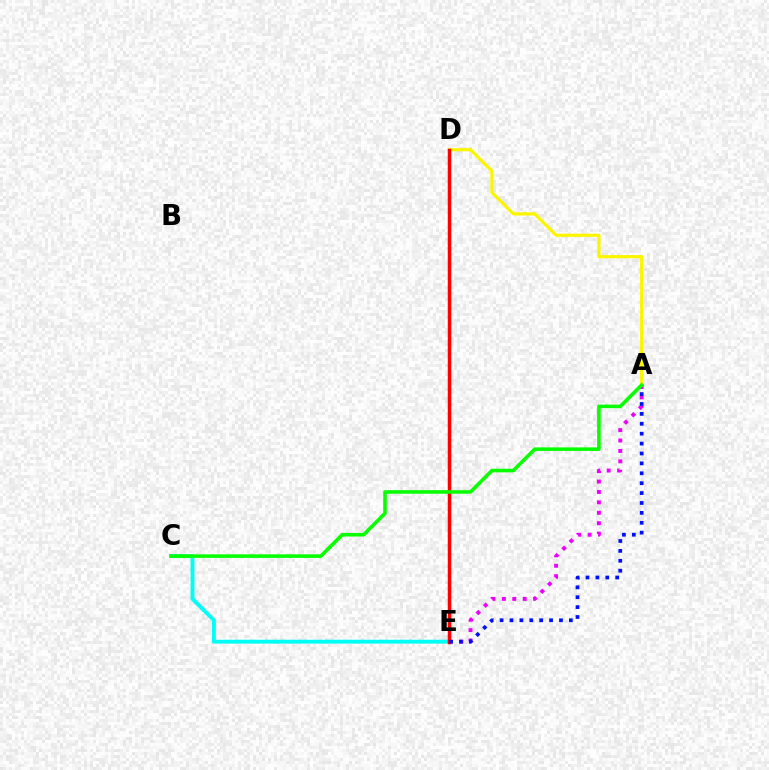{('A', 'E'): [{'color': '#ee00ff', 'line_style': 'dotted', 'thickness': 2.83}, {'color': '#0010ff', 'line_style': 'dotted', 'thickness': 2.69}], ('C', 'E'): [{'color': '#00fff6', 'line_style': 'solid', 'thickness': 2.79}], ('A', 'D'): [{'color': '#fcf500', 'line_style': 'solid', 'thickness': 2.32}], ('D', 'E'): [{'color': '#ff0000', 'line_style': 'solid', 'thickness': 2.52}], ('A', 'C'): [{'color': '#08ff00', 'line_style': 'solid', 'thickness': 2.57}]}